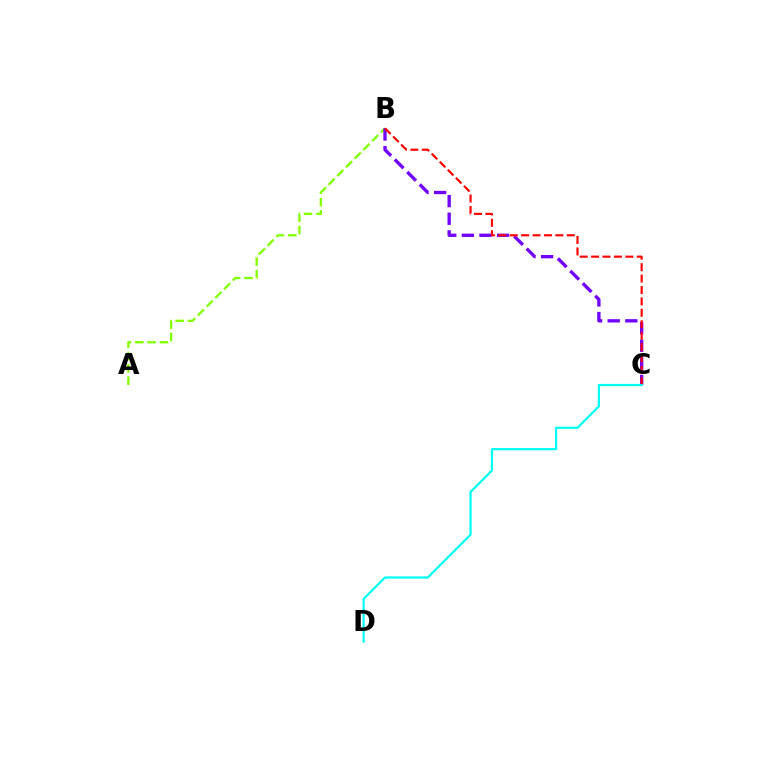{('A', 'B'): [{'color': '#84ff00', 'line_style': 'dashed', 'thickness': 1.68}], ('B', 'C'): [{'color': '#7200ff', 'line_style': 'dashed', 'thickness': 2.39}, {'color': '#ff0000', 'line_style': 'dashed', 'thickness': 1.55}], ('C', 'D'): [{'color': '#00fff6', 'line_style': 'solid', 'thickness': 1.59}]}